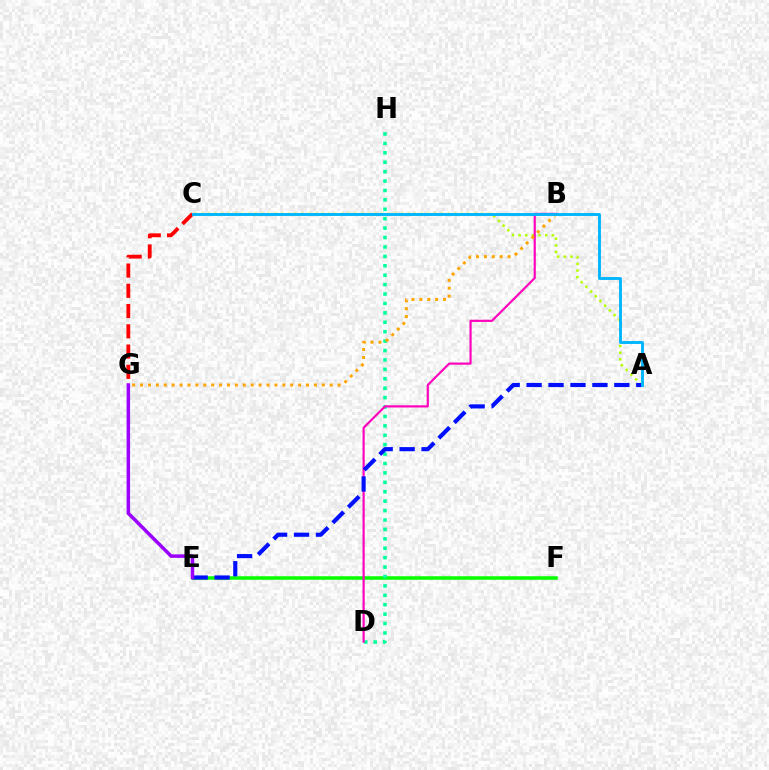{('E', 'F'): [{'color': '#08ff00', 'line_style': 'solid', 'thickness': 2.54}], ('A', 'C'): [{'color': '#b3ff00', 'line_style': 'dotted', 'thickness': 1.81}, {'color': '#00b5ff', 'line_style': 'solid', 'thickness': 2.08}], ('D', 'H'): [{'color': '#00ff9d', 'line_style': 'dotted', 'thickness': 2.56}], ('B', 'D'): [{'color': '#ff00bd', 'line_style': 'solid', 'thickness': 1.57}], ('A', 'E'): [{'color': '#0010ff', 'line_style': 'dashed', 'thickness': 2.98}], ('B', 'G'): [{'color': '#ffa500', 'line_style': 'dotted', 'thickness': 2.15}], ('E', 'G'): [{'color': '#9b00ff', 'line_style': 'solid', 'thickness': 2.51}], ('C', 'G'): [{'color': '#ff0000', 'line_style': 'dashed', 'thickness': 2.75}]}